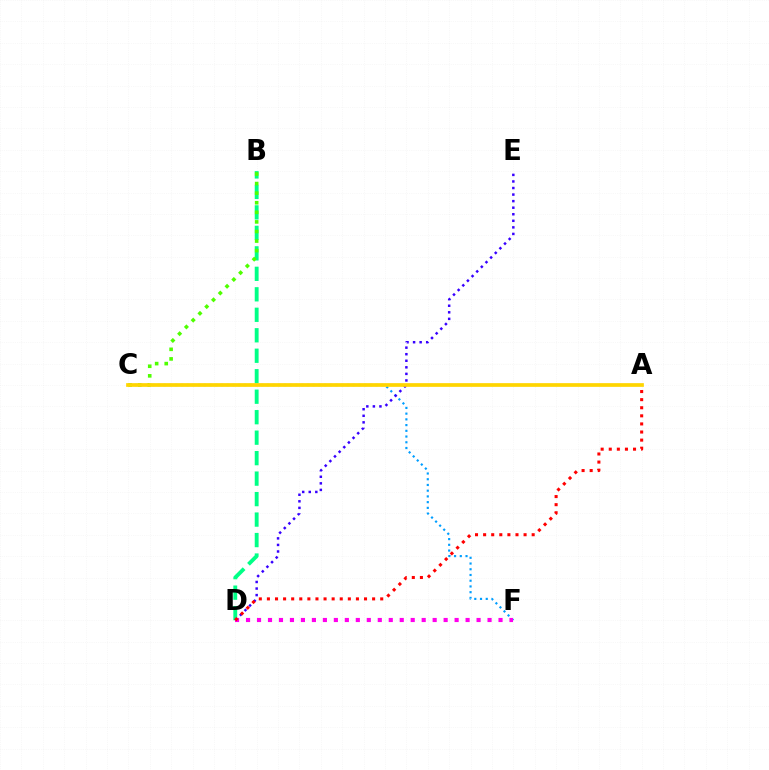{('B', 'D'): [{'color': '#00ff86', 'line_style': 'dashed', 'thickness': 2.78}], ('C', 'F'): [{'color': '#009eff', 'line_style': 'dotted', 'thickness': 1.56}], ('B', 'C'): [{'color': '#4fff00', 'line_style': 'dotted', 'thickness': 2.6}], ('D', 'E'): [{'color': '#3700ff', 'line_style': 'dotted', 'thickness': 1.78}], ('A', 'C'): [{'color': '#ffd500', 'line_style': 'solid', 'thickness': 2.67}], ('D', 'F'): [{'color': '#ff00ed', 'line_style': 'dotted', 'thickness': 2.98}], ('A', 'D'): [{'color': '#ff0000', 'line_style': 'dotted', 'thickness': 2.2}]}